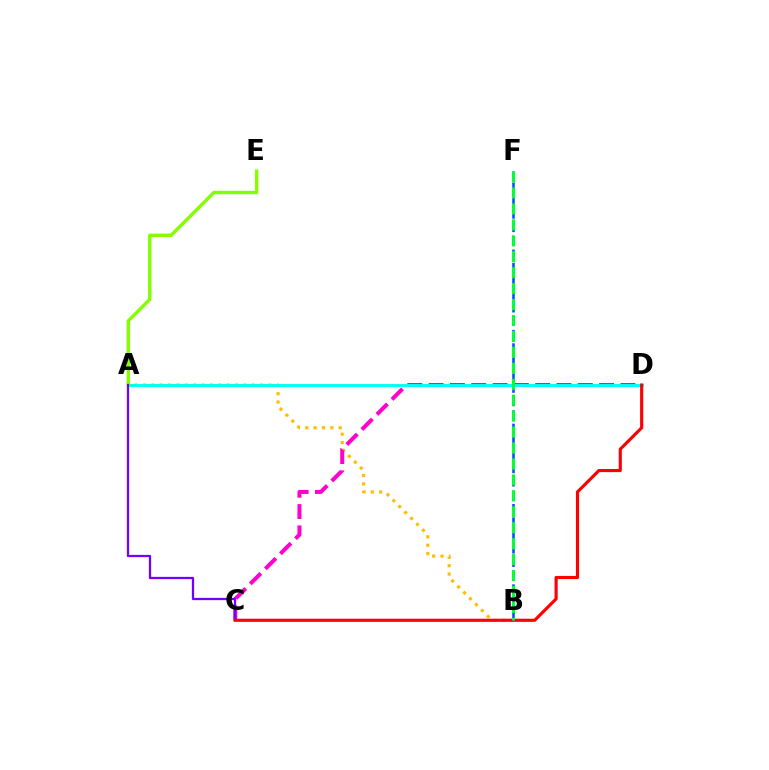{('A', 'B'): [{'color': '#ffbd00', 'line_style': 'dotted', 'thickness': 2.27}], ('C', 'D'): [{'color': '#ff00cf', 'line_style': 'dashed', 'thickness': 2.89}, {'color': '#ff0000', 'line_style': 'solid', 'thickness': 2.25}], ('A', 'D'): [{'color': '#00fff6', 'line_style': 'solid', 'thickness': 2.1}], ('A', 'E'): [{'color': '#84ff00', 'line_style': 'solid', 'thickness': 2.45}], ('A', 'C'): [{'color': '#7200ff', 'line_style': 'solid', 'thickness': 1.64}], ('B', 'F'): [{'color': '#004bff', 'line_style': 'dashed', 'thickness': 1.82}, {'color': '#00ff39', 'line_style': 'dashed', 'thickness': 2.17}]}